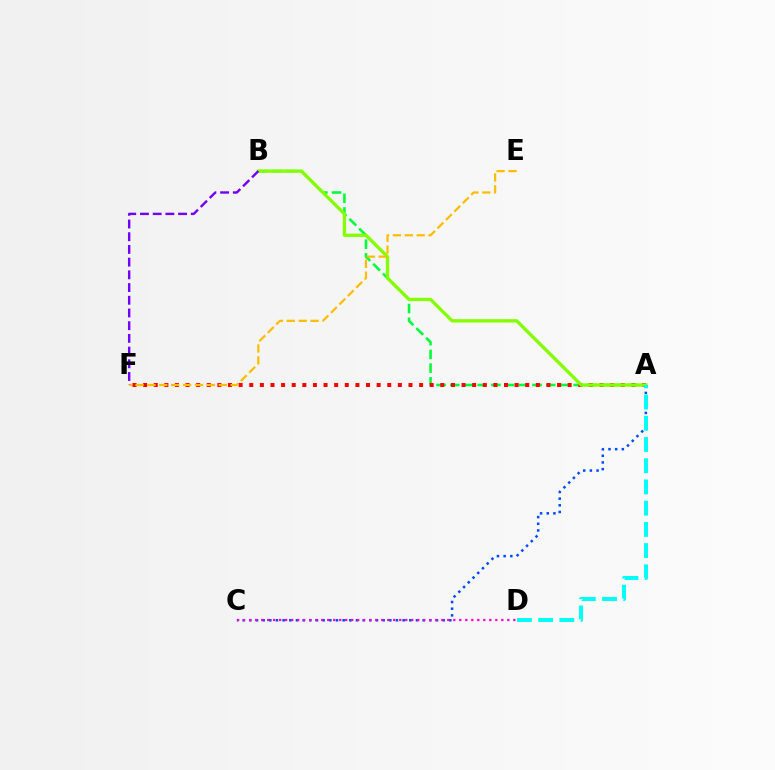{('A', 'C'): [{'color': '#004bff', 'line_style': 'dotted', 'thickness': 1.81}], ('A', 'B'): [{'color': '#00ff39', 'line_style': 'dashed', 'thickness': 1.86}, {'color': '#84ff00', 'line_style': 'solid', 'thickness': 2.4}], ('A', 'F'): [{'color': '#ff0000', 'line_style': 'dotted', 'thickness': 2.88}], ('A', 'D'): [{'color': '#00fff6', 'line_style': 'dashed', 'thickness': 2.88}], ('E', 'F'): [{'color': '#ffbd00', 'line_style': 'dashed', 'thickness': 1.62}], ('C', 'D'): [{'color': '#ff00cf', 'line_style': 'dotted', 'thickness': 1.63}], ('B', 'F'): [{'color': '#7200ff', 'line_style': 'dashed', 'thickness': 1.73}]}